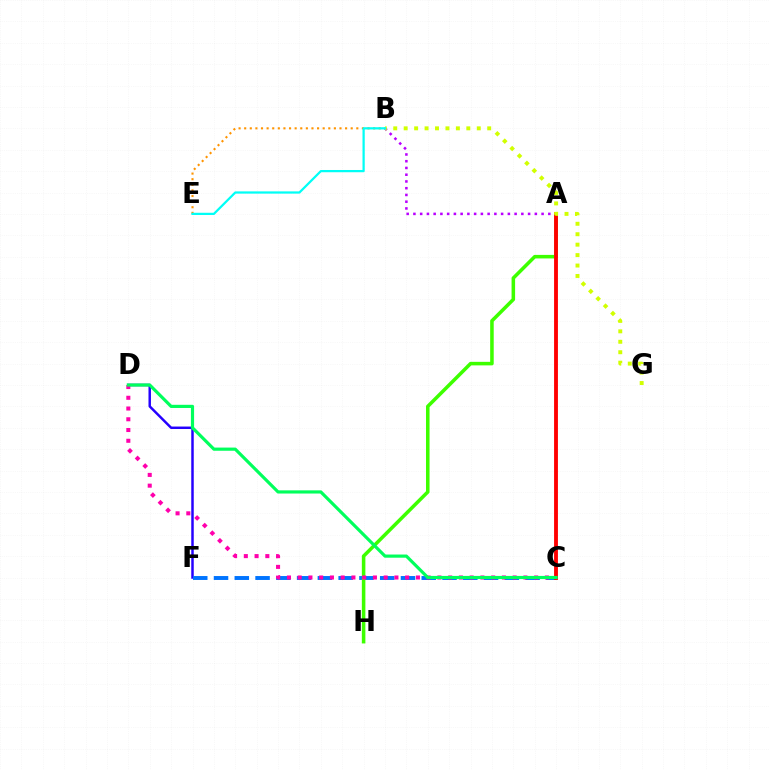{('B', 'E'): [{'color': '#ff9400', 'line_style': 'dotted', 'thickness': 1.52}, {'color': '#00fff6', 'line_style': 'solid', 'thickness': 1.61}], ('D', 'F'): [{'color': '#2500ff', 'line_style': 'solid', 'thickness': 1.78}], ('C', 'F'): [{'color': '#0074ff', 'line_style': 'dashed', 'thickness': 2.82}], ('A', 'B'): [{'color': '#b900ff', 'line_style': 'dotted', 'thickness': 1.83}], ('A', 'H'): [{'color': '#3dff00', 'line_style': 'solid', 'thickness': 2.55}], ('C', 'D'): [{'color': '#ff00ac', 'line_style': 'dotted', 'thickness': 2.92}, {'color': '#00ff5c', 'line_style': 'solid', 'thickness': 2.29}], ('A', 'C'): [{'color': '#ff0000', 'line_style': 'solid', 'thickness': 2.77}], ('B', 'G'): [{'color': '#d1ff00', 'line_style': 'dotted', 'thickness': 2.84}]}